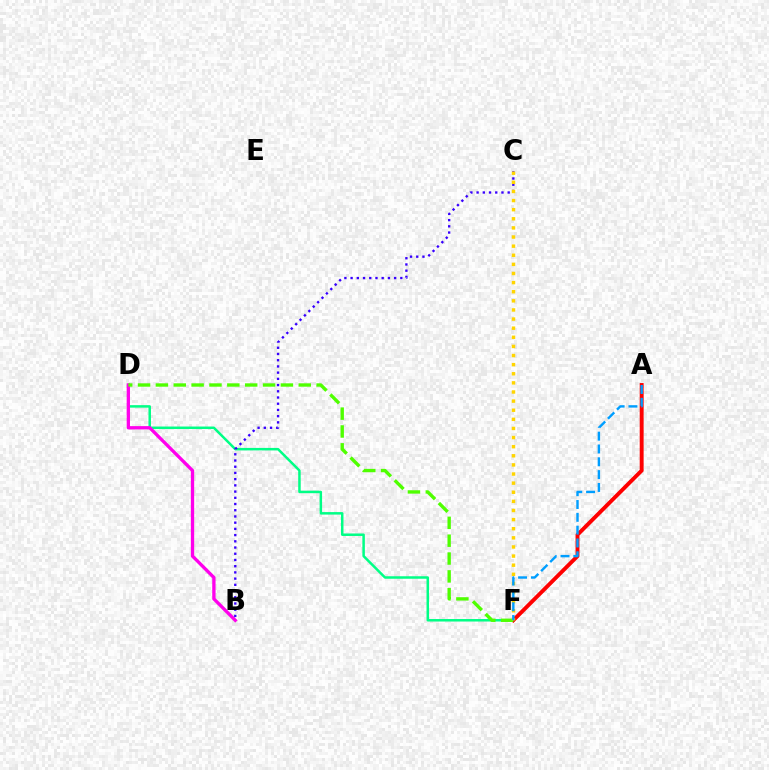{('D', 'F'): [{'color': '#00ff86', 'line_style': 'solid', 'thickness': 1.8}, {'color': '#4fff00', 'line_style': 'dashed', 'thickness': 2.43}], ('B', 'D'): [{'color': '#ff00ed', 'line_style': 'solid', 'thickness': 2.39}], ('B', 'C'): [{'color': '#3700ff', 'line_style': 'dotted', 'thickness': 1.69}], ('A', 'F'): [{'color': '#ff0000', 'line_style': 'solid', 'thickness': 2.81}, {'color': '#009eff', 'line_style': 'dashed', 'thickness': 1.74}], ('C', 'F'): [{'color': '#ffd500', 'line_style': 'dotted', 'thickness': 2.48}]}